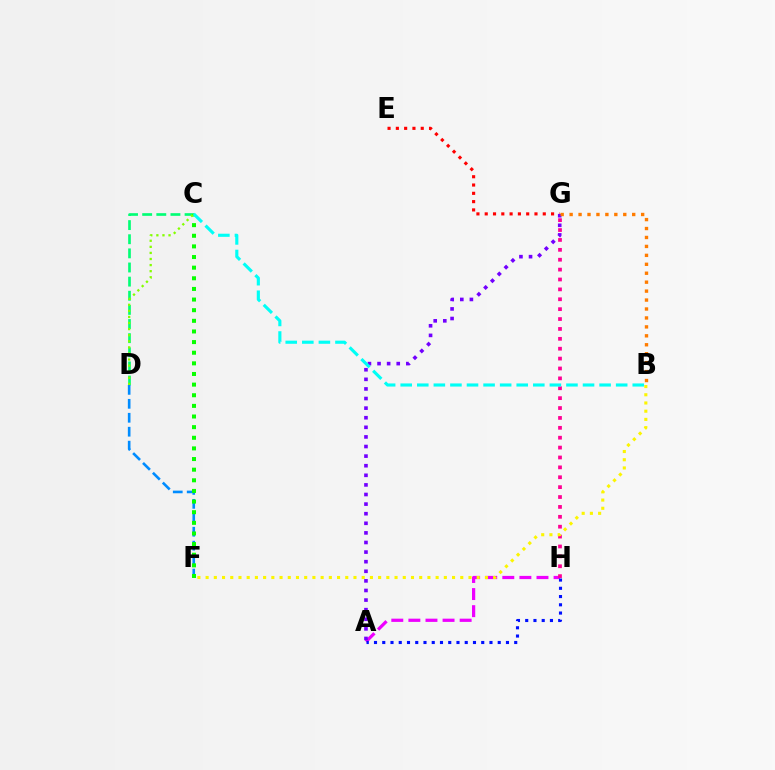{('A', 'H'): [{'color': '#ee00ff', 'line_style': 'dashed', 'thickness': 2.32}, {'color': '#0010ff', 'line_style': 'dotted', 'thickness': 2.24}], ('C', 'D'): [{'color': '#00ff74', 'line_style': 'dashed', 'thickness': 1.92}, {'color': '#84ff00', 'line_style': 'dotted', 'thickness': 1.65}], ('G', 'H'): [{'color': '#ff0094', 'line_style': 'dotted', 'thickness': 2.69}], ('D', 'F'): [{'color': '#008cff', 'line_style': 'dashed', 'thickness': 1.89}], ('E', 'G'): [{'color': '#ff0000', 'line_style': 'dotted', 'thickness': 2.25}], ('C', 'F'): [{'color': '#08ff00', 'line_style': 'dotted', 'thickness': 2.89}], ('A', 'G'): [{'color': '#7200ff', 'line_style': 'dotted', 'thickness': 2.61}], ('B', 'F'): [{'color': '#fcf500', 'line_style': 'dotted', 'thickness': 2.23}], ('B', 'C'): [{'color': '#00fff6', 'line_style': 'dashed', 'thickness': 2.25}], ('B', 'G'): [{'color': '#ff7c00', 'line_style': 'dotted', 'thickness': 2.43}]}